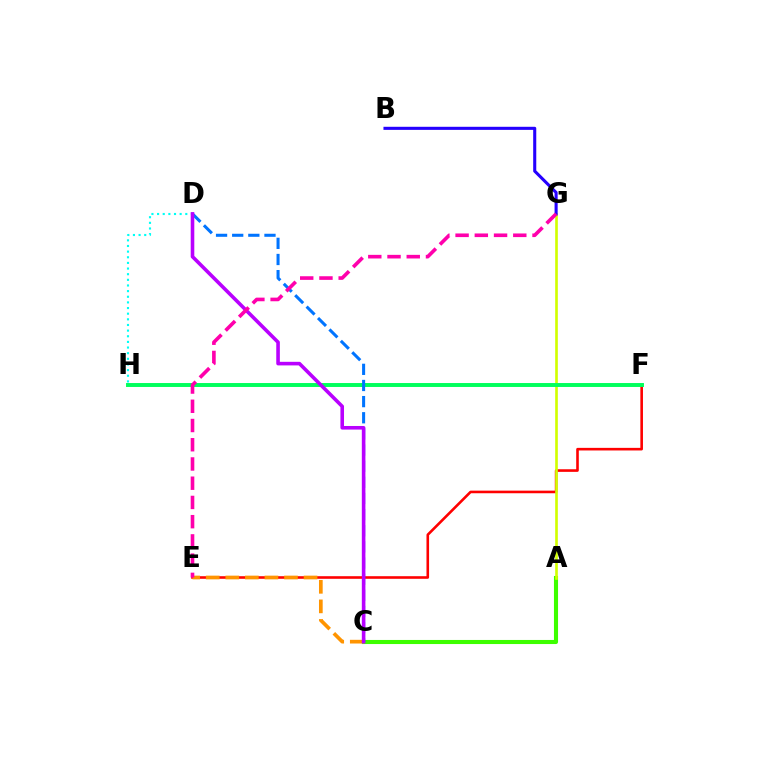{('A', 'C'): [{'color': '#3dff00', 'line_style': 'solid', 'thickness': 2.94}], ('E', 'F'): [{'color': '#ff0000', 'line_style': 'solid', 'thickness': 1.88}], ('A', 'G'): [{'color': '#d1ff00', 'line_style': 'solid', 'thickness': 1.91}], ('F', 'H'): [{'color': '#00ff5c', 'line_style': 'solid', 'thickness': 2.83}], ('C', 'D'): [{'color': '#0074ff', 'line_style': 'dashed', 'thickness': 2.19}, {'color': '#b900ff', 'line_style': 'solid', 'thickness': 2.59}], ('D', 'H'): [{'color': '#00fff6', 'line_style': 'dotted', 'thickness': 1.53}], ('B', 'G'): [{'color': '#2500ff', 'line_style': 'solid', 'thickness': 2.22}], ('C', 'E'): [{'color': '#ff9400', 'line_style': 'dashed', 'thickness': 2.66}], ('E', 'G'): [{'color': '#ff00ac', 'line_style': 'dashed', 'thickness': 2.61}]}